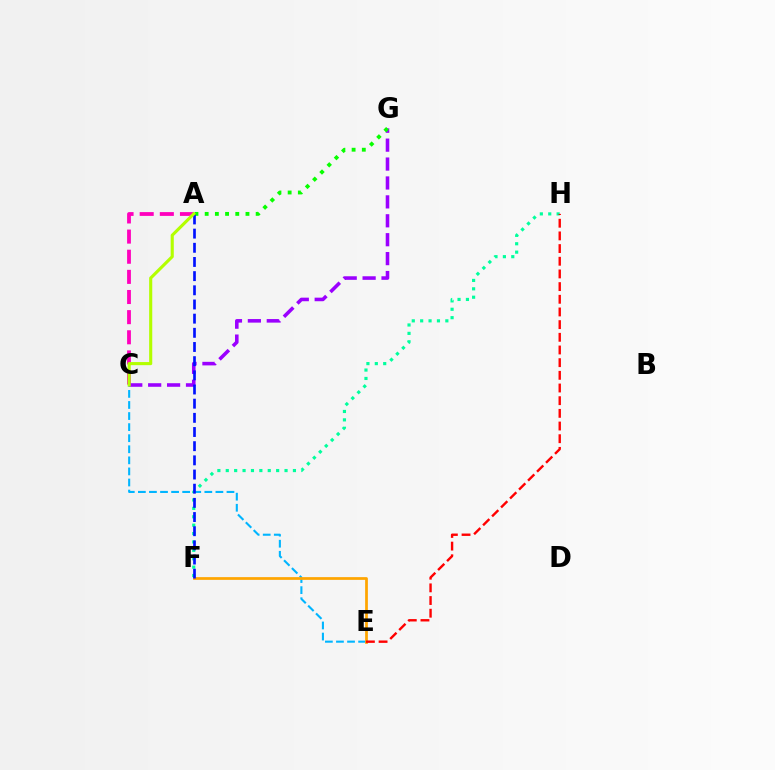{('C', 'E'): [{'color': '#00b5ff', 'line_style': 'dashed', 'thickness': 1.5}], ('E', 'F'): [{'color': '#ffa500', 'line_style': 'solid', 'thickness': 1.97}], ('A', 'C'): [{'color': '#ff00bd', 'line_style': 'dashed', 'thickness': 2.74}, {'color': '#b3ff00', 'line_style': 'solid', 'thickness': 2.24}], ('F', 'H'): [{'color': '#00ff9d', 'line_style': 'dotted', 'thickness': 2.28}], ('C', 'G'): [{'color': '#9b00ff', 'line_style': 'dashed', 'thickness': 2.57}], ('E', 'H'): [{'color': '#ff0000', 'line_style': 'dashed', 'thickness': 1.72}], ('A', 'G'): [{'color': '#08ff00', 'line_style': 'dotted', 'thickness': 2.77}], ('A', 'F'): [{'color': '#0010ff', 'line_style': 'dashed', 'thickness': 1.93}]}